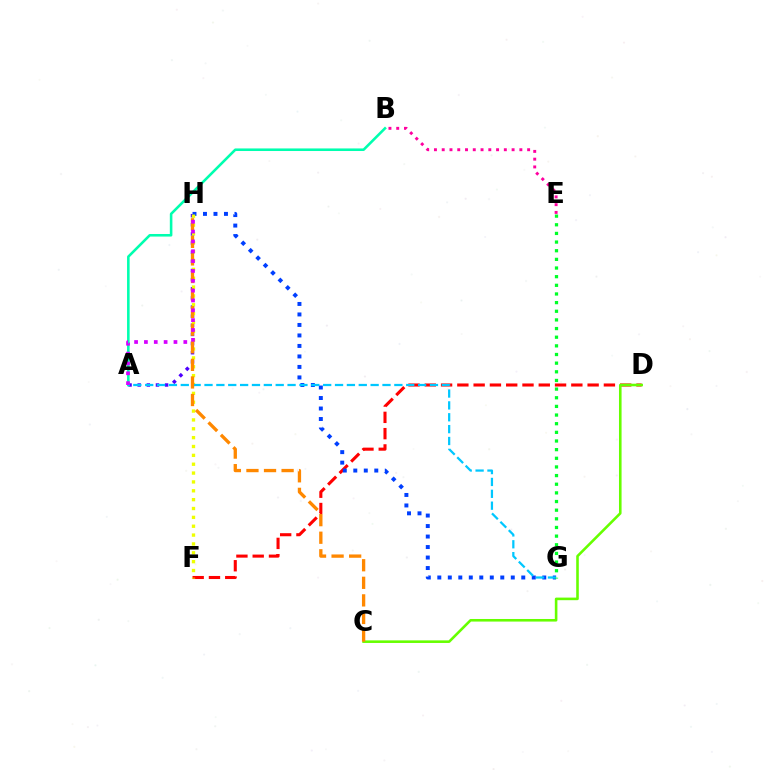{('A', 'H'): [{'color': '#4f00ff', 'line_style': 'dotted', 'thickness': 2.48}, {'color': '#d600ff', 'line_style': 'dotted', 'thickness': 2.67}], ('D', 'F'): [{'color': '#ff0000', 'line_style': 'dashed', 'thickness': 2.21}], ('G', 'H'): [{'color': '#003fff', 'line_style': 'dotted', 'thickness': 2.85}], ('A', 'B'): [{'color': '#00ffaf', 'line_style': 'solid', 'thickness': 1.86}], ('F', 'H'): [{'color': '#eeff00', 'line_style': 'dotted', 'thickness': 2.41}], ('A', 'G'): [{'color': '#00c7ff', 'line_style': 'dashed', 'thickness': 1.61}], ('B', 'E'): [{'color': '#ff00a0', 'line_style': 'dotted', 'thickness': 2.11}], ('C', 'D'): [{'color': '#66ff00', 'line_style': 'solid', 'thickness': 1.86}], ('E', 'G'): [{'color': '#00ff27', 'line_style': 'dotted', 'thickness': 2.35}], ('C', 'H'): [{'color': '#ff8800', 'line_style': 'dashed', 'thickness': 2.39}]}